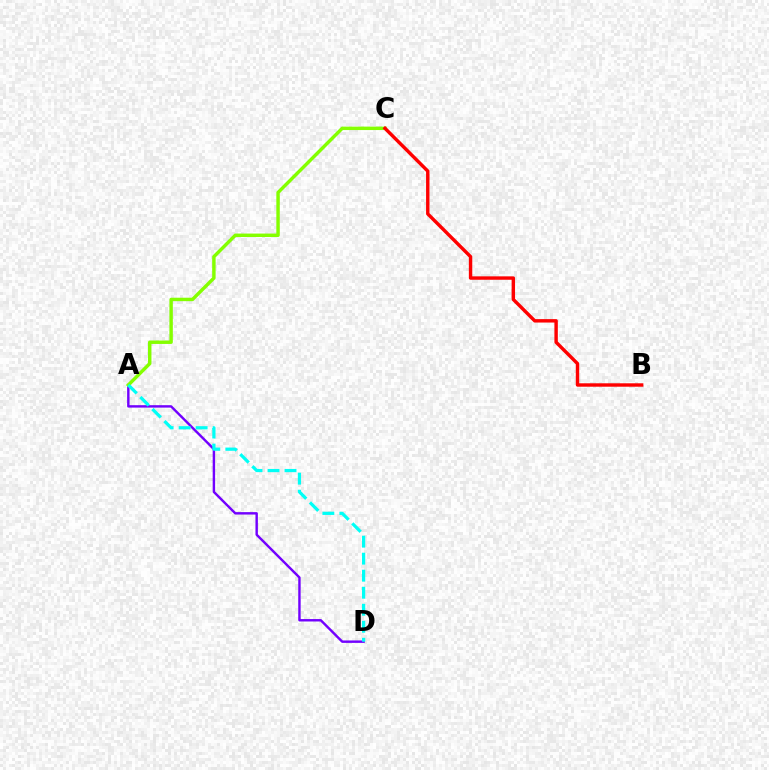{('A', 'D'): [{'color': '#7200ff', 'line_style': 'solid', 'thickness': 1.74}, {'color': '#00fff6', 'line_style': 'dashed', 'thickness': 2.31}], ('A', 'C'): [{'color': '#84ff00', 'line_style': 'solid', 'thickness': 2.47}], ('B', 'C'): [{'color': '#ff0000', 'line_style': 'solid', 'thickness': 2.46}]}